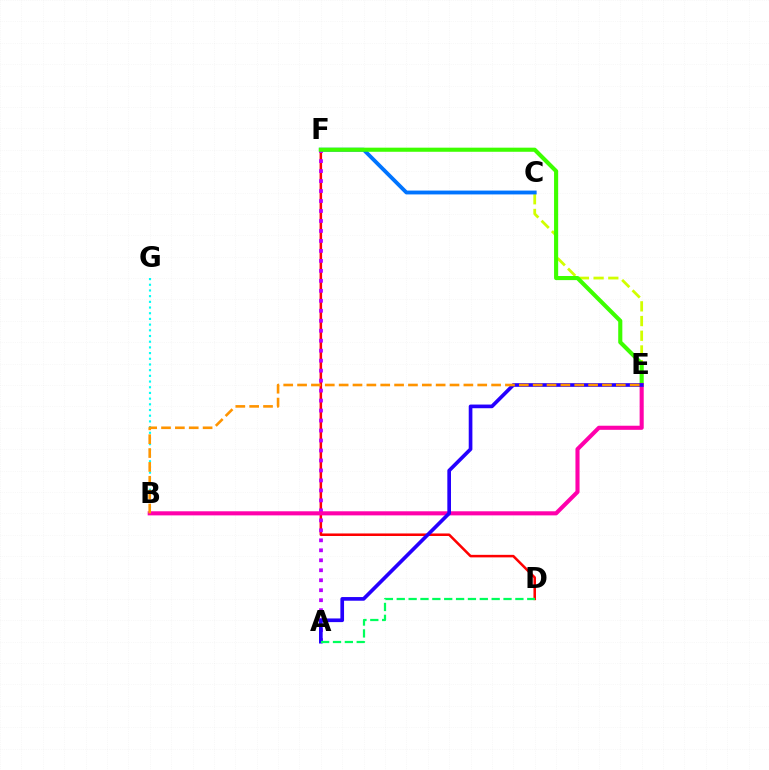{('C', 'E'): [{'color': '#d1ff00', 'line_style': 'dashed', 'thickness': 2.0}], ('C', 'F'): [{'color': '#0074ff', 'line_style': 'solid', 'thickness': 2.77}], ('D', 'F'): [{'color': '#ff0000', 'line_style': 'solid', 'thickness': 1.82}], ('B', 'G'): [{'color': '#00fff6', 'line_style': 'dotted', 'thickness': 1.55}], ('A', 'F'): [{'color': '#b900ff', 'line_style': 'dotted', 'thickness': 2.71}], ('E', 'F'): [{'color': '#3dff00', 'line_style': 'solid', 'thickness': 2.96}], ('B', 'E'): [{'color': '#ff00ac', 'line_style': 'solid', 'thickness': 2.95}, {'color': '#ff9400', 'line_style': 'dashed', 'thickness': 1.88}], ('A', 'E'): [{'color': '#2500ff', 'line_style': 'solid', 'thickness': 2.64}], ('A', 'D'): [{'color': '#00ff5c', 'line_style': 'dashed', 'thickness': 1.61}]}